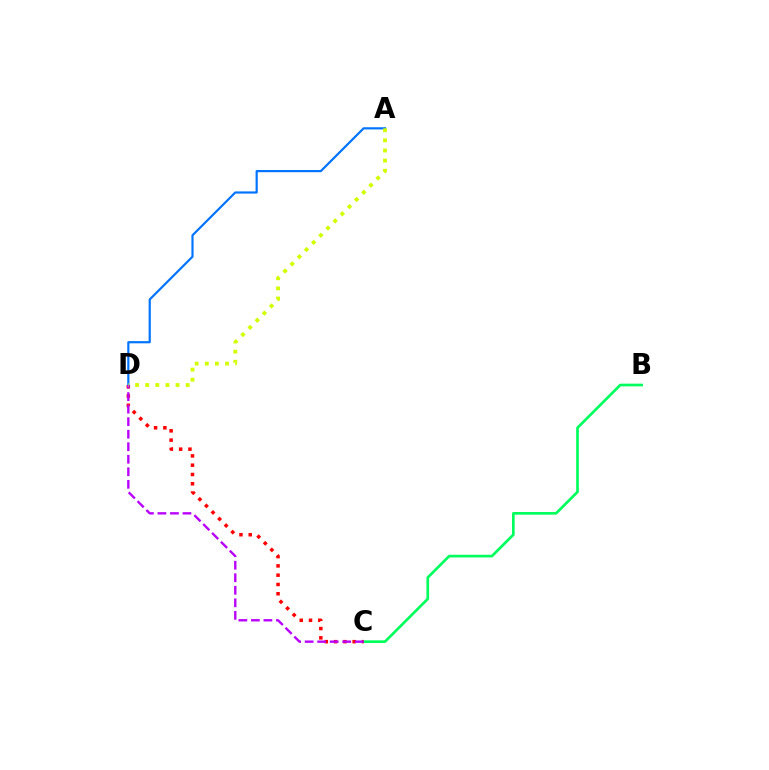{('B', 'C'): [{'color': '#00ff5c', 'line_style': 'solid', 'thickness': 1.93}], ('C', 'D'): [{'color': '#ff0000', 'line_style': 'dotted', 'thickness': 2.52}, {'color': '#b900ff', 'line_style': 'dashed', 'thickness': 1.7}], ('A', 'D'): [{'color': '#0074ff', 'line_style': 'solid', 'thickness': 1.57}, {'color': '#d1ff00', 'line_style': 'dotted', 'thickness': 2.75}]}